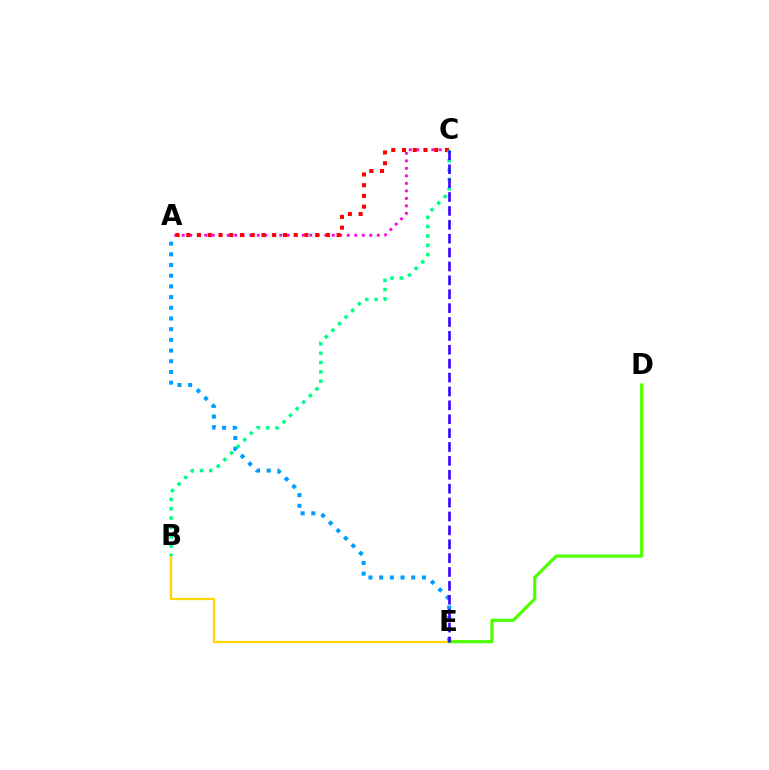{('A', 'C'): [{'color': '#ff00ed', 'line_style': 'dotted', 'thickness': 2.04}, {'color': '#ff0000', 'line_style': 'dotted', 'thickness': 2.92}], ('A', 'E'): [{'color': '#009eff', 'line_style': 'dotted', 'thickness': 2.91}], ('B', 'E'): [{'color': '#ffd500', 'line_style': 'solid', 'thickness': 1.62}], ('D', 'E'): [{'color': '#4fff00', 'line_style': 'solid', 'thickness': 2.3}], ('B', 'C'): [{'color': '#00ff86', 'line_style': 'dotted', 'thickness': 2.54}], ('C', 'E'): [{'color': '#3700ff', 'line_style': 'dashed', 'thickness': 1.89}]}